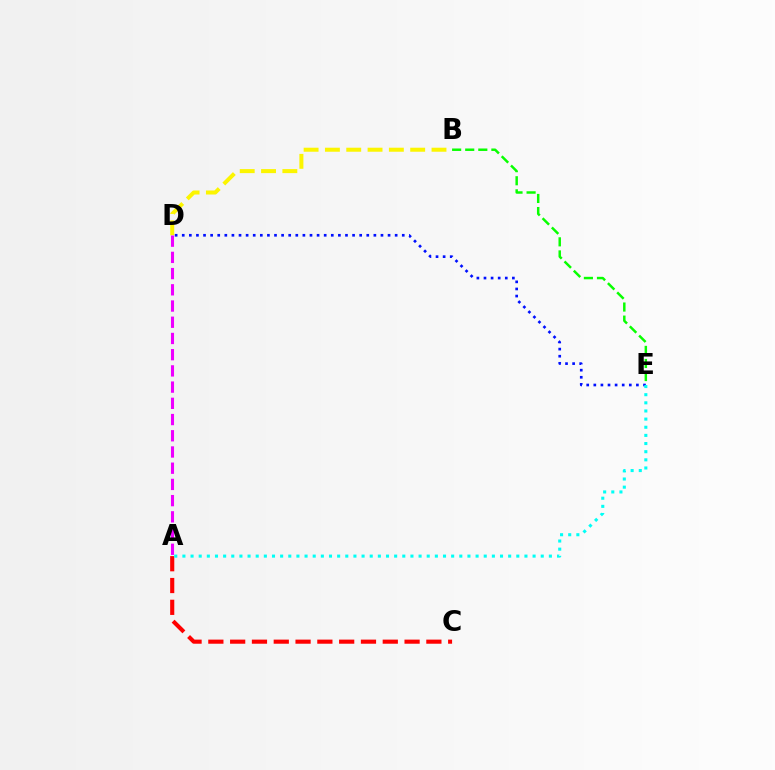{('B', 'D'): [{'color': '#fcf500', 'line_style': 'dashed', 'thickness': 2.9}], ('D', 'E'): [{'color': '#0010ff', 'line_style': 'dotted', 'thickness': 1.93}], ('A', 'D'): [{'color': '#ee00ff', 'line_style': 'dashed', 'thickness': 2.2}], ('A', 'C'): [{'color': '#ff0000', 'line_style': 'dashed', 'thickness': 2.96}], ('A', 'E'): [{'color': '#00fff6', 'line_style': 'dotted', 'thickness': 2.21}], ('B', 'E'): [{'color': '#08ff00', 'line_style': 'dashed', 'thickness': 1.78}]}